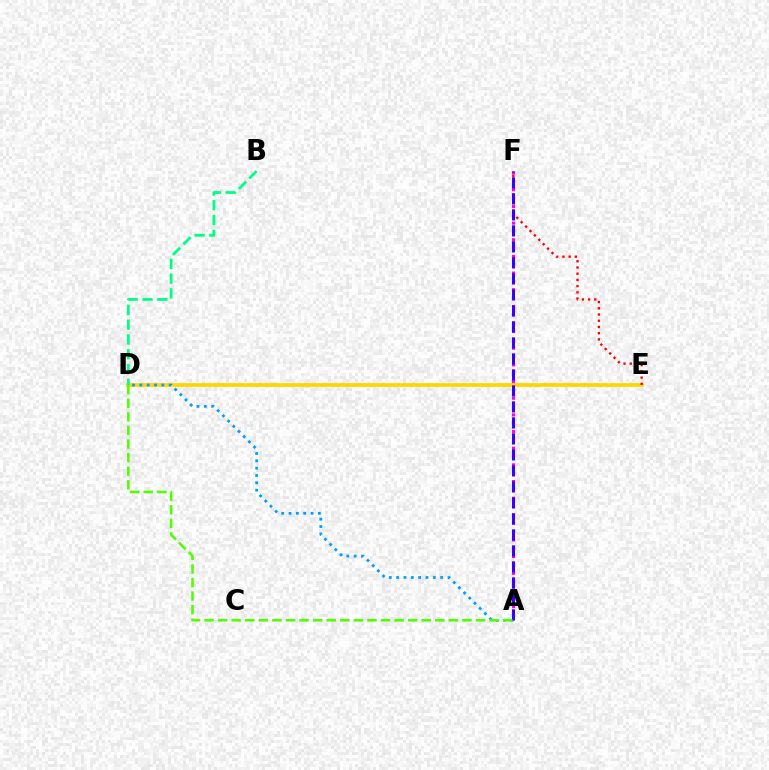{('D', 'E'): [{'color': '#ffd500', 'line_style': 'solid', 'thickness': 2.69}], ('E', 'F'): [{'color': '#ff0000', 'line_style': 'dotted', 'thickness': 1.69}], ('A', 'F'): [{'color': '#ff00ed', 'line_style': 'dotted', 'thickness': 2.27}, {'color': '#3700ff', 'line_style': 'dashed', 'thickness': 2.17}], ('A', 'D'): [{'color': '#009eff', 'line_style': 'dotted', 'thickness': 1.99}, {'color': '#4fff00', 'line_style': 'dashed', 'thickness': 1.84}], ('B', 'D'): [{'color': '#00ff86', 'line_style': 'dashed', 'thickness': 2.01}]}